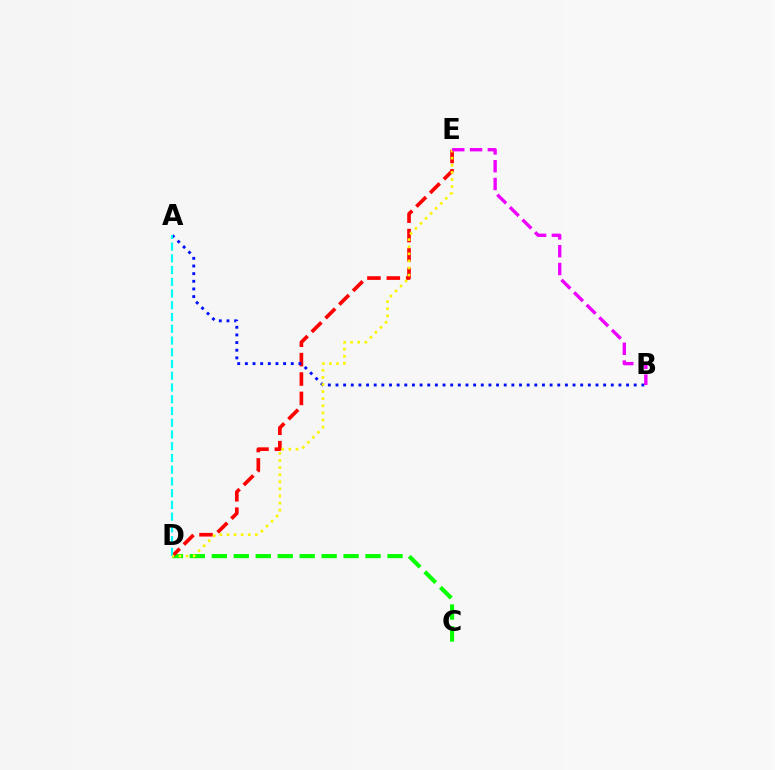{('C', 'D'): [{'color': '#08ff00', 'line_style': 'dashed', 'thickness': 2.98}], ('D', 'E'): [{'color': '#ff0000', 'line_style': 'dashed', 'thickness': 2.64}, {'color': '#fcf500', 'line_style': 'dotted', 'thickness': 1.93}], ('A', 'B'): [{'color': '#0010ff', 'line_style': 'dotted', 'thickness': 2.08}], ('A', 'D'): [{'color': '#00fff6', 'line_style': 'dashed', 'thickness': 1.6}], ('B', 'E'): [{'color': '#ee00ff', 'line_style': 'dashed', 'thickness': 2.42}]}